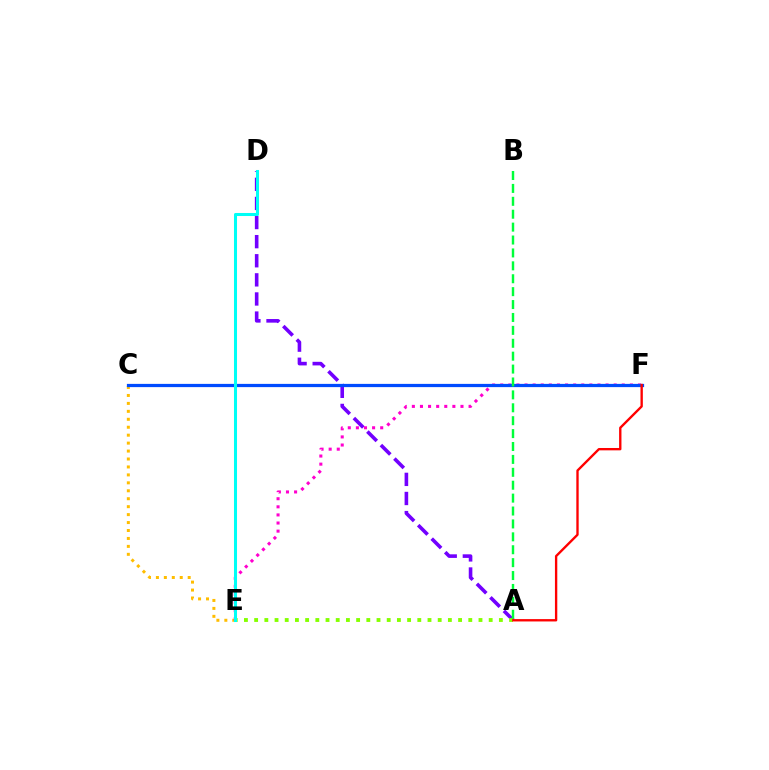{('C', 'E'): [{'color': '#ffbd00', 'line_style': 'dotted', 'thickness': 2.16}], ('A', 'D'): [{'color': '#7200ff', 'line_style': 'dashed', 'thickness': 2.6}], ('E', 'F'): [{'color': '#ff00cf', 'line_style': 'dotted', 'thickness': 2.2}], ('A', 'E'): [{'color': '#84ff00', 'line_style': 'dotted', 'thickness': 2.77}], ('C', 'F'): [{'color': '#004bff', 'line_style': 'solid', 'thickness': 2.33}], ('A', 'B'): [{'color': '#00ff39', 'line_style': 'dashed', 'thickness': 1.75}], ('A', 'F'): [{'color': '#ff0000', 'line_style': 'solid', 'thickness': 1.7}], ('D', 'E'): [{'color': '#00fff6', 'line_style': 'solid', 'thickness': 2.19}]}